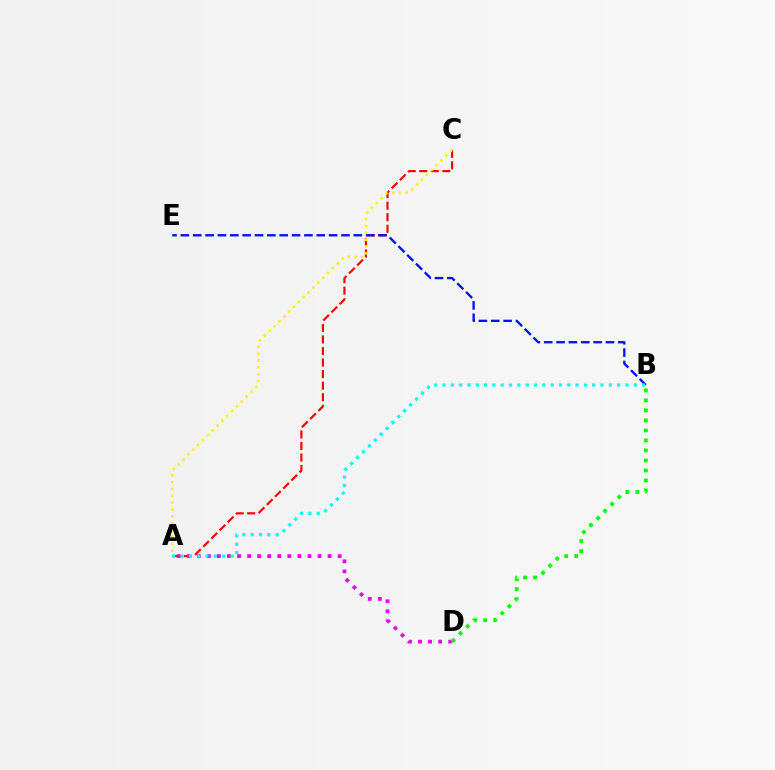{('A', 'C'): [{'color': '#ff0000', 'line_style': 'dashed', 'thickness': 1.57}, {'color': '#fcf500', 'line_style': 'dotted', 'thickness': 1.86}], ('B', 'E'): [{'color': '#0010ff', 'line_style': 'dashed', 'thickness': 1.68}], ('A', 'D'): [{'color': '#ee00ff', 'line_style': 'dotted', 'thickness': 2.73}], ('A', 'B'): [{'color': '#00fff6', 'line_style': 'dotted', 'thickness': 2.26}], ('B', 'D'): [{'color': '#08ff00', 'line_style': 'dotted', 'thickness': 2.72}]}